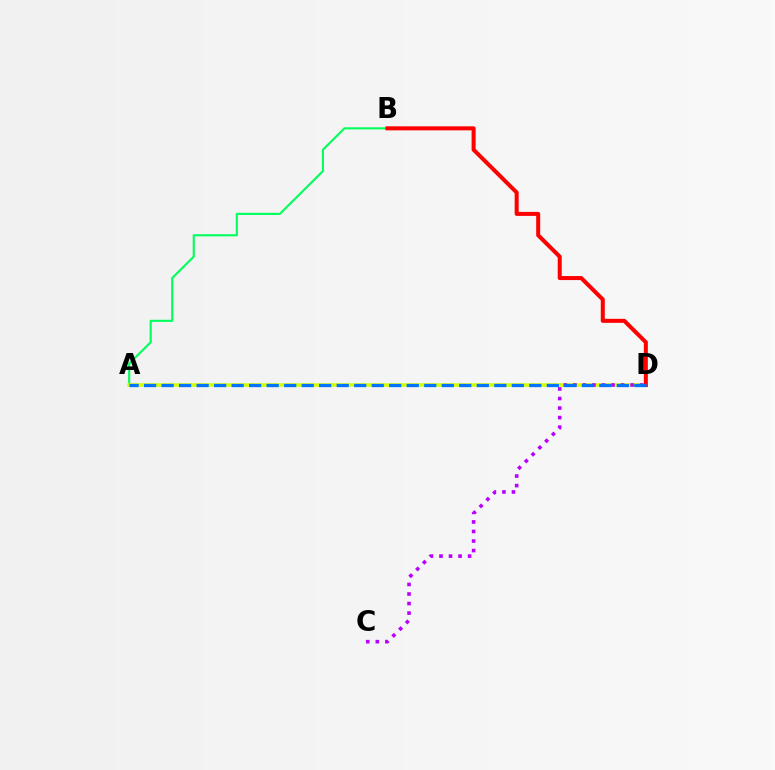{('A', 'B'): [{'color': '#00ff5c', 'line_style': 'solid', 'thickness': 1.53}], ('A', 'D'): [{'color': '#d1ff00', 'line_style': 'solid', 'thickness': 2.54}, {'color': '#0074ff', 'line_style': 'dashed', 'thickness': 2.38}], ('B', 'D'): [{'color': '#ff0000', 'line_style': 'solid', 'thickness': 2.89}], ('C', 'D'): [{'color': '#b900ff', 'line_style': 'dotted', 'thickness': 2.59}]}